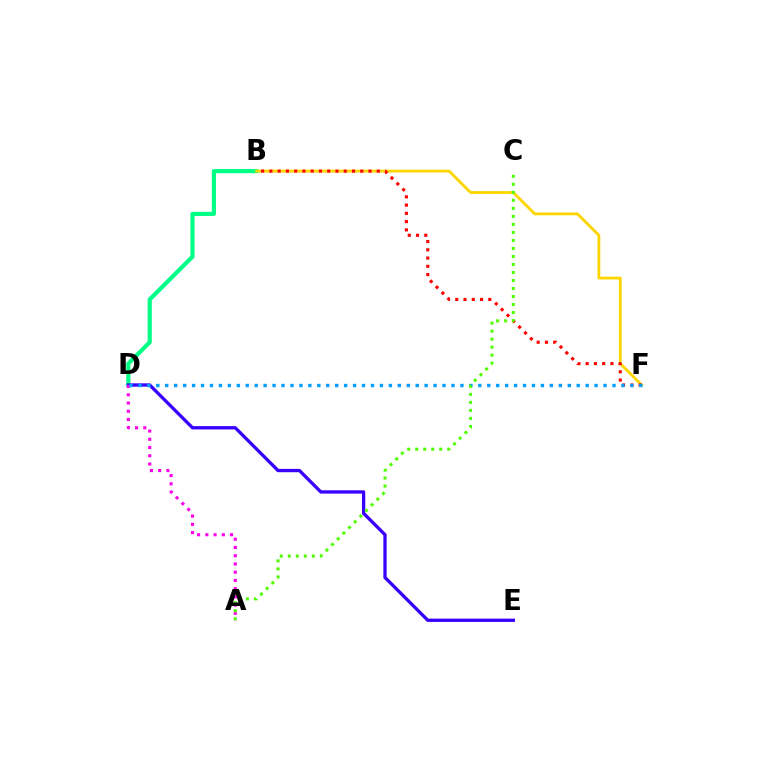{('B', 'D'): [{'color': '#00ff86', 'line_style': 'solid', 'thickness': 3.0}], ('D', 'E'): [{'color': '#3700ff', 'line_style': 'solid', 'thickness': 2.38}], ('B', 'F'): [{'color': '#ffd500', 'line_style': 'solid', 'thickness': 2.03}, {'color': '#ff0000', 'line_style': 'dotted', 'thickness': 2.24}], ('A', 'D'): [{'color': '#ff00ed', 'line_style': 'dotted', 'thickness': 2.24}], ('D', 'F'): [{'color': '#009eff', 'line_style': 'dotted', 'thickness': 2.43}], ('A', 'C'): [{'color': '#4fff00', 'line_style': 'dotted', 'thickness': 2.18}]}